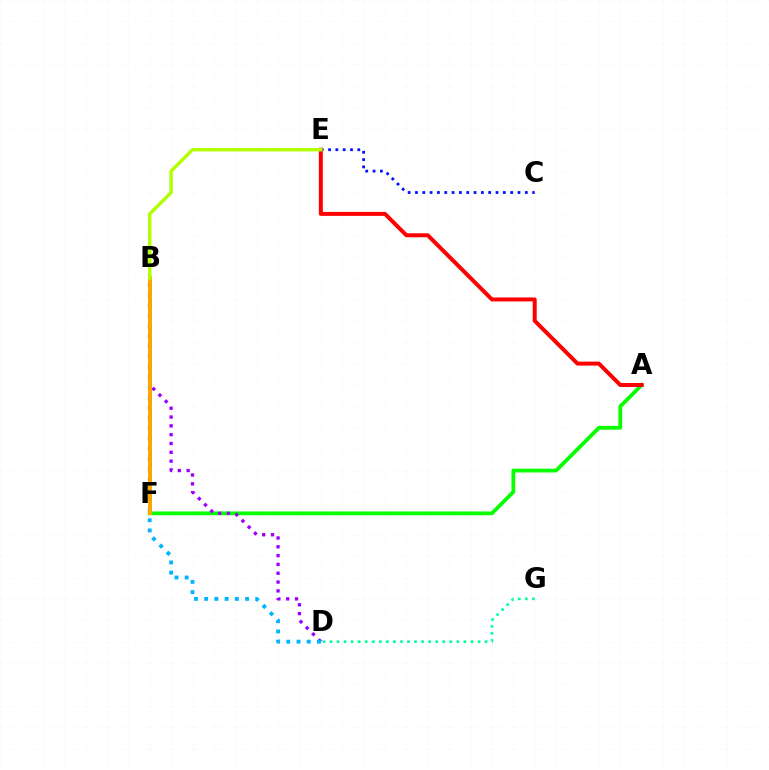{('C', 'E'): [{'color': '#0010ff', 'line_style': 'dotted', 'thickness': 1.99}], ('B', 'F'): [{'color': '#ff00bd', 'line_style': 'dashed', 'thickness': 1.87}, {'color': '#ffa500', 'line_style': 'solid', 'thickness': 2.84}], ('A', 'F'): [{'color': '#08ff00', 'line_style': 'solid', 'thickness': 2.72}], ('B', 'D'): [{'color': '#9b00ff', 'line_style': 'dotted', 'thickness': 2.4}, {'color': '#00b5ff', 'line_style': 'dotted', 'thickness': 2.78}], ('A', 'E'): [{'color': '#ff0000', 'line_style': 'solid', 'thickness': 2.86}], ('D', 'G'): [{'color': '#00ff9d', 'line_style': 'dotted', 'thickness': 1.92}], ('B', 'E'): [{'color': '#b3ff00', 'line_style': 'solid', 'thickness': 2.45}]}